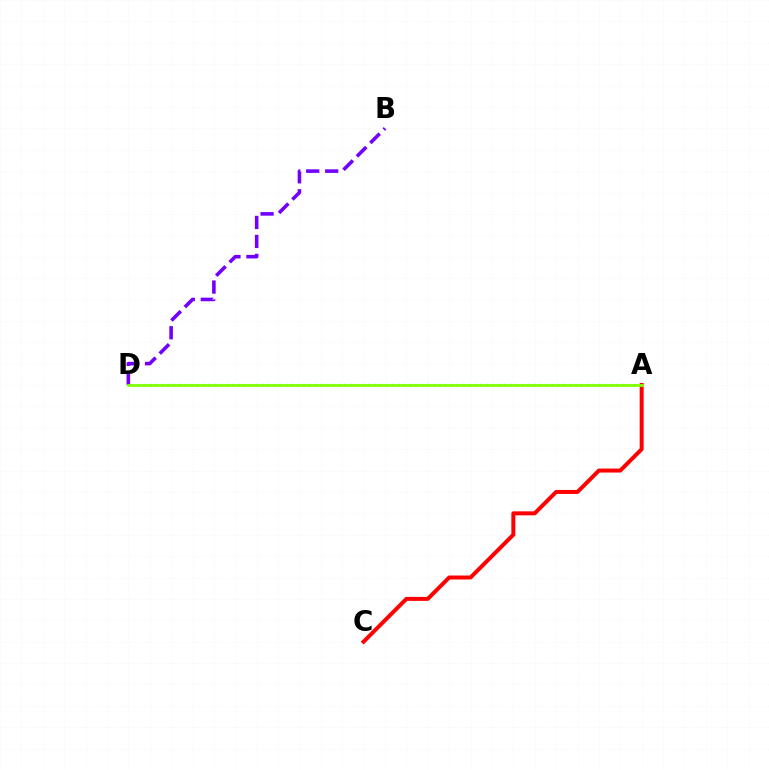{('A', 'D'): [{'color': '#00fff6', 'line_style': 'dotted', 'thickness': 1.61}, {'color': '#84ff00', 'line_style': 'solid', 'thickness': 1.98}], ('A', 'C'): [{'color': '#ff0000', 'line_style': 'solid', 'thickness': 2.87}], ('B', 'D'): [{'color': '#7200ff', 'line_style': 'dashed', 'thickness': 2.58}]}